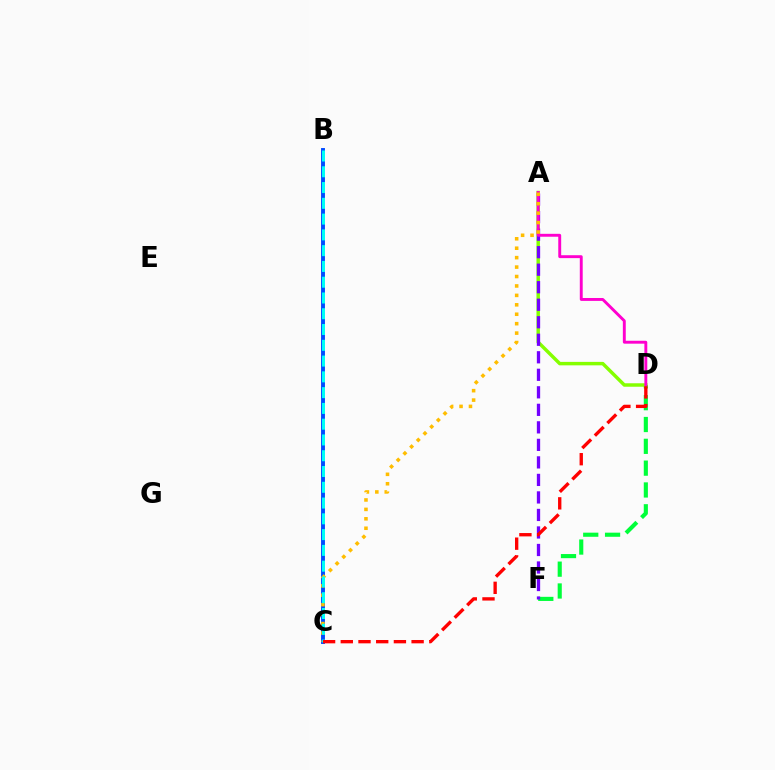{('D', 'F'): [{'color': '#00ff39', 'line_style': 'dashed', 'thickness': 2.96}], ('A', 'D'): [{'color': '#84ff00', 'line_style': 'solid', 'thickness': 2.49}, {'color': '#ff00cf', 'line_style': 'solid', 'thickness': 2.09}], ('A', 'F'): [{'color': '#7200ff', 'line_style': 'dashed', 'thickness': 2.38}], ('B', 'C'): [{'color': '#004bff', 'line_style': 'solid', 'thickness': 2.81}, {'color': '#00fff6', 'line_style': 'dashed', 'thickness': 2.14}], ('A', 'C'): [{'color': '#ffbd00', 'line_style': 'dotted', 'thickness': 2.56}], ('C', 'D'): [{'color': '#ff0000', 'line_style': 'dashed', 'thickness': 2.41}]}